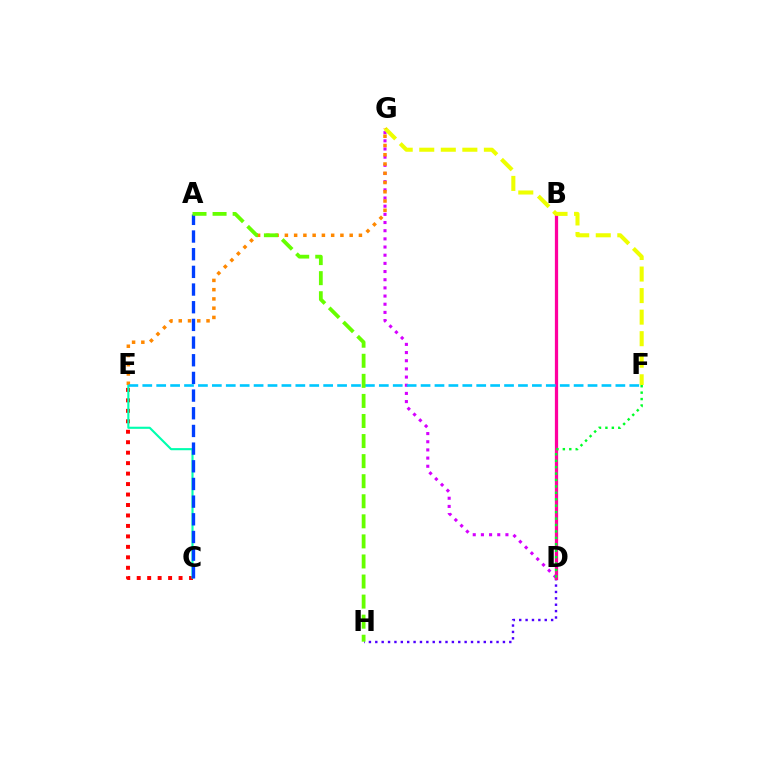{('D', 'H'): [{'color': '#4f00ff', 'line_style': 'dotted', 'thickness': 1.73}], ('D', 'G'): [{'color': '#d600ff', 'line_style': 'dotted', 'thickness': 2.22}], ('B', 'D'): [{'color': '#ff00a0', 'line_style': 'solid', 'thickness': 2.34}], ('F', 'G'): [{'color': '#eeff00', 'line_style': 'dashed', 'thickness': 2.93}], ('C', 'E'): [{'color': '#ff0000', 'line_style': 'dotted', 'thickness': 2.84}, {'color': '#00ffaf', 'line_style': 'solid', 'thickness': 1.53}], ('E', 'G'): [{'color': '#ff8800', 'line_style': 'dotted', 'thickness': 2.51}], ('A', 'C'): [{'color': '#003fff', 'line_style': 'dashed', 'thickness': 2.4}], ('E', 'F'): [{'color': '#00c7ff', 'line_style': 'dashed', 'thickness': 1.89}], ('D', 'F'): [{'color': '#00ff27', 'line_style': 'dotted', 'thickness': 1.75}], ('A', 'H'): [{'color': '#66ff00', 'line_style': 'dashed', 'thickness': 2.73}]}